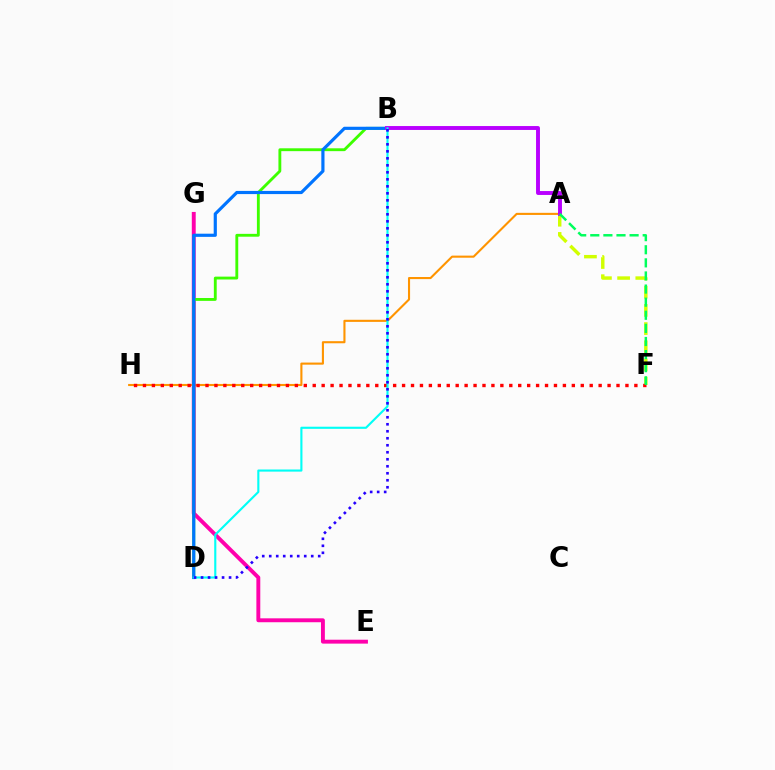{('A', 'H'): [{'color': '#ff9400', 'line_style': 'solid', 'thickness': 1.52}], ('A', 'F'): [{'color': '#d1ff00', 'line_style': 'dashed', 'thickness': 2.47}, {'color': '#00ff5c', 'line_style': 'dashed', 'thickness': 1.78}], ('F', 'H'): [{'color': '#ff0000', 'line_style': 'dotted', 'thickness': 2.43}], ('E', 'G'): [{'color': '#ff00ac', 'line_style': 'solid', 'thickness': 2.81}], ('B', 'D'): [{'color': '#3dff00', 'line_style': 'solid', 'thickness': 2.06}, {'color': '#0074ff', 'line_style': 'solid', 'thickness': 2.28}, {'color': '#00fff6', 'line_style': 'solid', 'thickness': 1.53}, {'color': '#2500ff', 'line_style': 'dotted', 'thickness': 1.9}], ('A', 'B'): [{'color': '#b900ff', 'line_style': 'solid', 'thickness': 2.81}]}